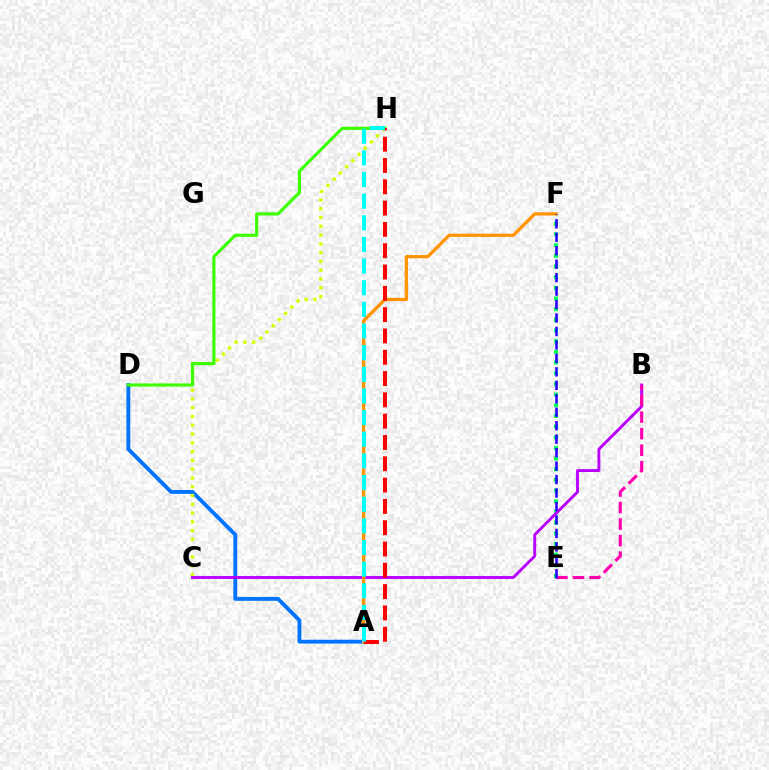{('A', 'D'): [{'color': '#0074ff', 'line_style': 'solid', 'thickness': 2.78}], ('C', 'H'): [{'color': '#d1ff00', 'line_style': 'dotted', 'thickness': 2.39}], ('E', 'F'): [{'color': '#00ff5c', 'line_style': 'dotted', 'thickness': 2.9}, {'color': '#2500ff', 'line_style': 'dashed', 'thickness': 1.83}], ('D', 'H'): [{'color': '#3dff00', 'line_style': 'solid', 'thickness': 2.28}], ('B', 'C'): [{'color': '#b900ff', 'line_style': 'solid', 'thickness': 2.09}], ('A', 'F'): [{'color': '#ff9400', 'line_style': 'solid', 'thickness': 2.37}], ('B', 'E'): [{'color': '#ff00ac', 'line_style': 'dashed', 'thickness': 2.25}], ('A', 'H'): [{'color': '#ff0000', 'line_style': 'dashed', 'thickness': 2.89}, {'color': '#00fff6', 'line_style': 'dashed', 'thickness': 2.94}]}